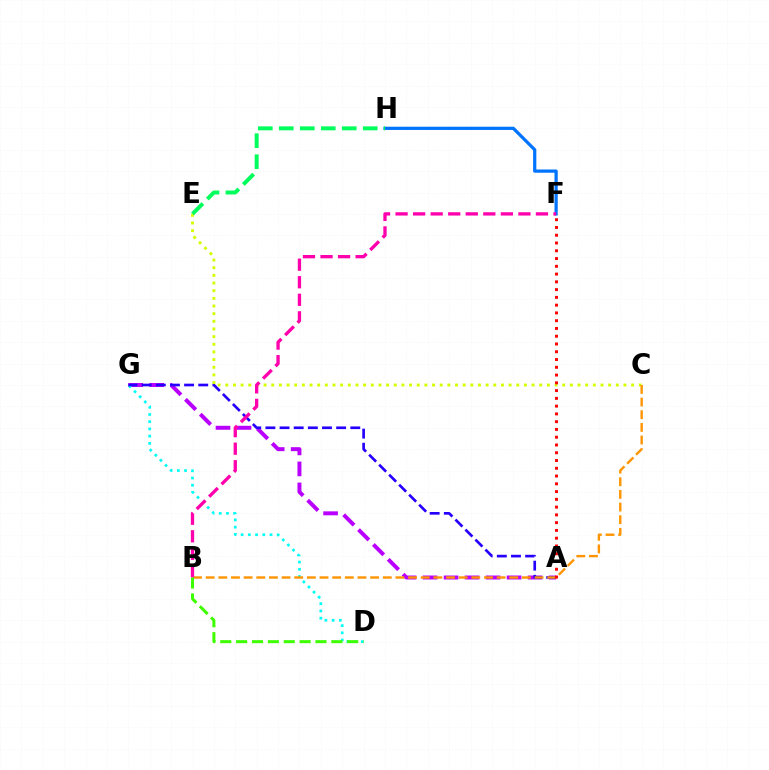{('F', 'H'): [{'color': '#0074ff', 'line_style': 'solid', 'thickness': 2.33}], ('A', 'G'): [{'color': '#b900ff', 'line_style': 'dashed', 'thickness': 2.85}, {'color': '#2500ff', 'line_style': 'dashed', 'thickness': 1.92}], ('D', 'G'): [{'color': '#00fff6', 'line_style': 'dotted', 'thickness': 1.96}], ('C', 'E'): [{'color': '#d1ff00', 'line_style': 'dotted', 'thickness': 2.08}], ('E', 'H'): [{'color': '#00ff5c', 'line_style': 'dashed', 'thickness': 2.85}], ('B', 'C'): [{'color': '#ff9400', 'line_style': 'dashed', 'thickness': 1.72}], ('A', 'F'): [{'color': '#ff0000', 'line_style': 'dotted', 'thickness': 2.11}], ('B', 'F'): [{'color': '#ff00ac', 'line_style': 'dashed', 'thickness': 2.38}], ('B', 'D'): [{'color': '#3dff00', 'line_style': 'dashed', 'thickness': 2.16}]}